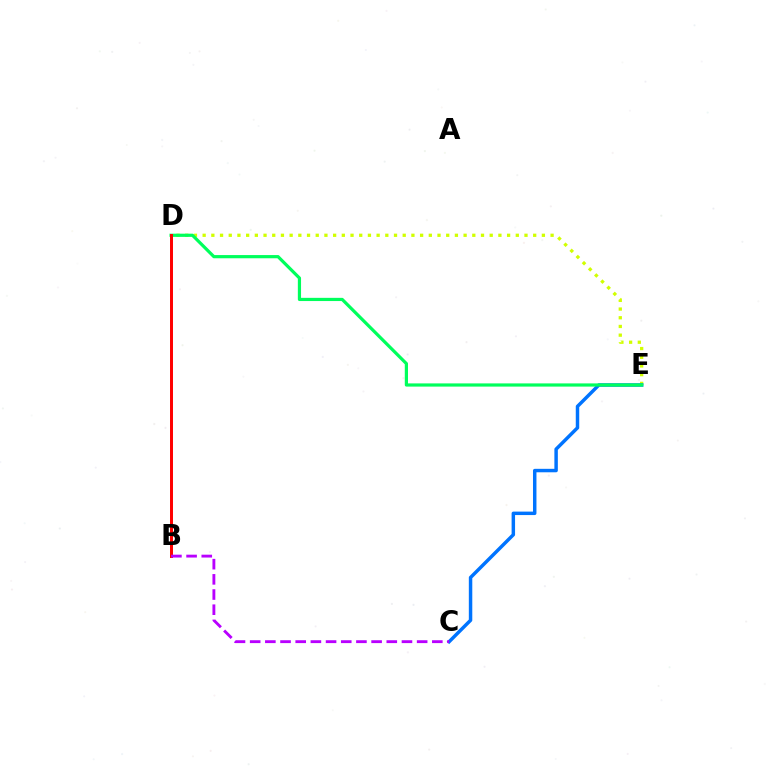{('D', 'E'): [{'color': '#d1ff00', 'line_style': 'dotted', 'thickness': 2.36}, {'color': '#00ff5c', 'line_style': 'solid', 'thickness': 2.31}], ('C', 'E'): [{'color': '#0074ff', 'line_style': 'solid', 'thickness': 2.49}], ('B', 'D'): [{'color': '#ff0000', 'line_style': 'solid', 'thickness': 2.14}], ('B', 'C'): [{'color': '#b900ff', 'line_style': 'dashed', 'thickness': 2.06}]}